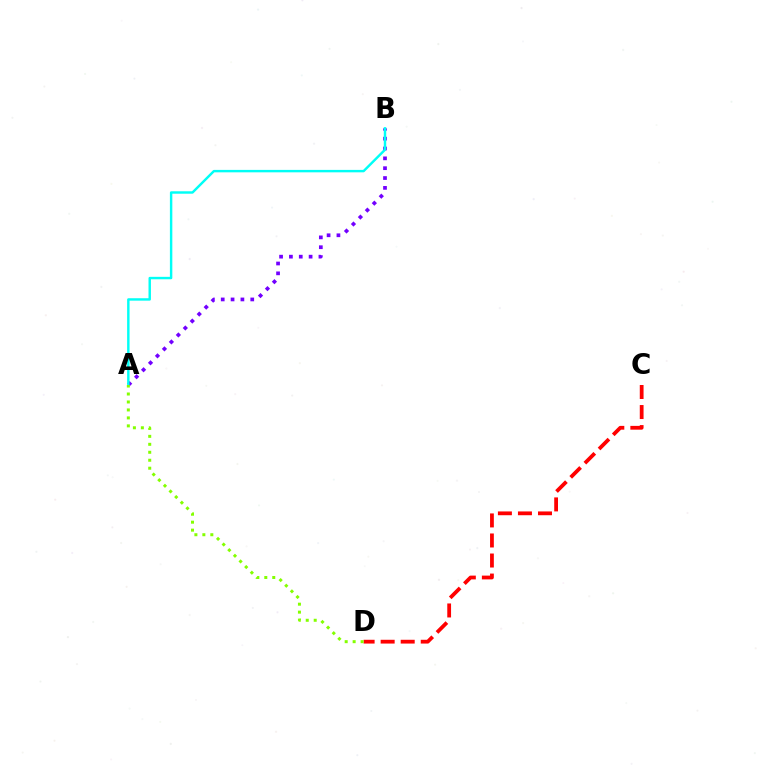{('C', 'D'): [{'color': '#ff0000', 'line_style': 'dashed', 'thickness': 2.72}], ('A', 'B'): [{'color': '#7200ff', 'line_style': 'dotted', 'thickness': 2.67}, {'color': '#00fff6', 'line_style': 'solid', 'thickness': 1.75}], ('A', 'D'): [{'color': '#84ff00', 'line_style': 'dotted', 'thickness': 2.16}]}